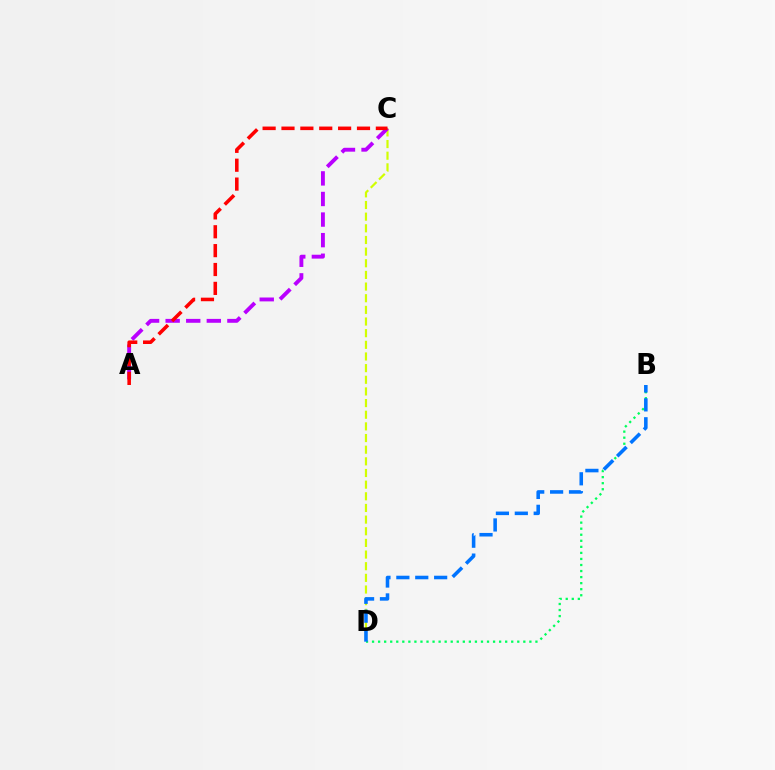{('B', 'D'): [{'color': '#00ff5c', 'line_style': 'dotted', 'thickness': 1.64}, {'color': '#0074ff', 'line_style': 'dashed', 'thickness': 2.57}], ('C', 'D'): [{'color': '#d1ff00', 'line_style': 'dashed', 'thickness': 1.58}], ('A', 'C'): [{'color': '#b900ff', 'line_style': 'dashed', 'thickness': 2.8}, {'color': '#ff0000', 'line_style': 'dashed', 'thickness': 2.56}]}